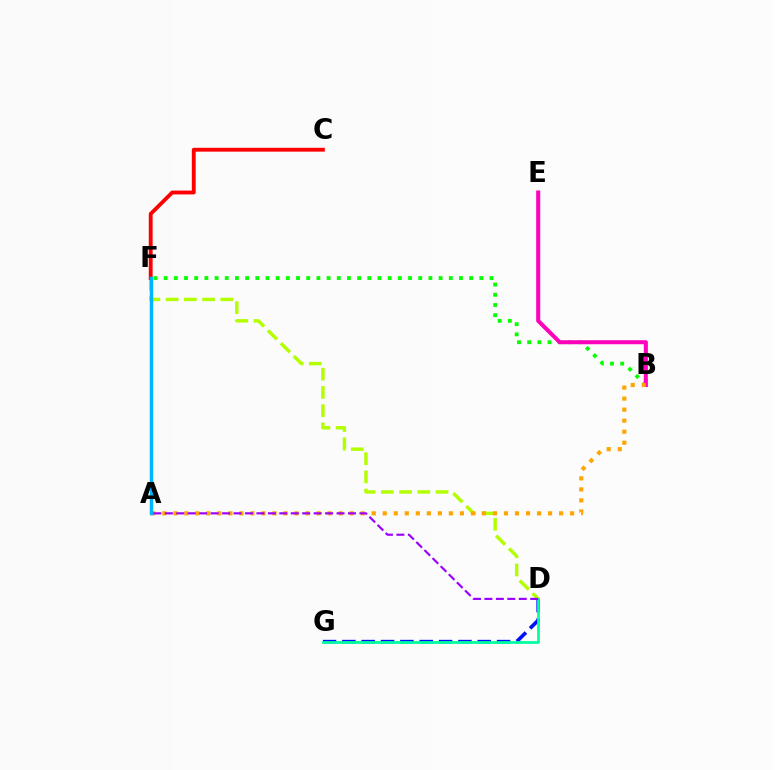{('B', 'F'): [{'color': '#08ff00', 'line_style': 'dotted', 'thickness': 2.77}], ('D', 'F'): [{'color': '#b3ff00', 'line_style': 'dashed', 'thickness': 2.48}], ('B', 'E'): [{'color': '#ff00bd', 'line_style': 'solid', 'thickness': 2.91}], ('C', 'F'): [{'color': '#ff0000', 'line_style': 'solid', 'thickness': 2.77}], ('A', 'B'): [{'color': '#ffa500', 'line_style': 'dotted', 'thickness': 2.99}], ('D', 'G'): [{'color': '#0010ff', 'line_style': 'dashed', 'thickness': 2.63}, {'color': '#00ff9d', 'line_style': 'solid', 'thickness': 1.97}], ('A', 'F'): [{'color': '#00b5ff', 'line_style': 'solid', 'thickness': 2.52}], ('A', 'D'): [{'color': '#9b00ff', 'line_style': 'dashed', 'thickness': 1.56}]}